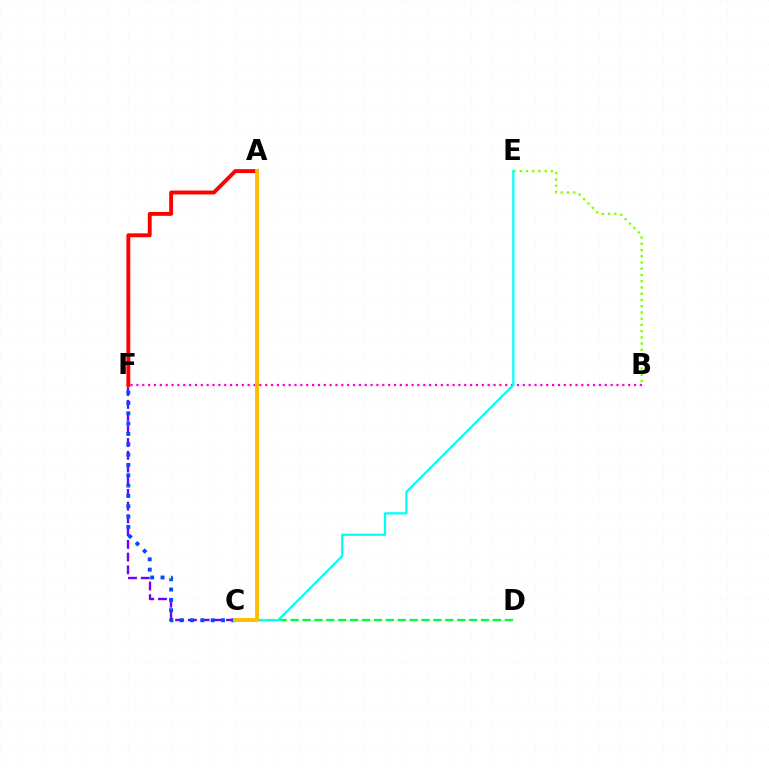{('B', 'E'): [{'color': '#84ff00', 'line_style': 'dotted', 'thickness': 1.7}], ('B', 'F'): [{'color': '#ff00cf', 'line_style': 'dotted', 'thickness': 1.59}], ('A', 'F'): [{'color': '#ff0000', 'line_style': 'solid', 'thickness': 2.8}], ('C', 'F'): [{'color': '#7200ff', 'line_style': 'dashed', 'thickness': 1.73}, {'color': '#004bff', 'line_style': 'dotted', 'thickness': 2.81}], ('C', 'D'): [{'color': '#00ff39', 'line_style': 'dashed', 'thickness': 1.62}], ('C', 'E'): [{'color': '#00fff6', 'line_style': 'solid', 'thickness': 1.62}], ('A', 'C'): [{'color': '#ffbd00', 'line_style': 'solid', 'thickness': 2.78}]}